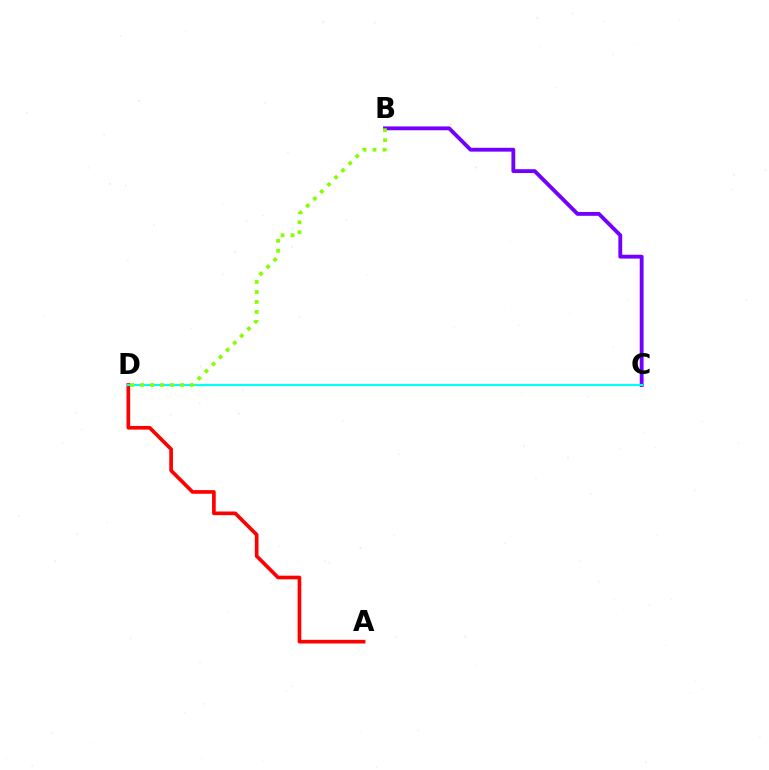{('B', 'C'): [{'color': '#7200ff', 'line_style': 'solid', 'thickness': 2.76}], ('A', 'D'): [{'color': '#ff0000', 'line_style': 'solid', 'thickness': 2.64}], ('C', 'D'): [{'color': '#00fff6', 'line_style': 'solid', 'thickness': 1.53}], ('B', 'D'): [{'color': '#84ff00', 'line_style': 'dotted', 'thickness': 2.72}]}